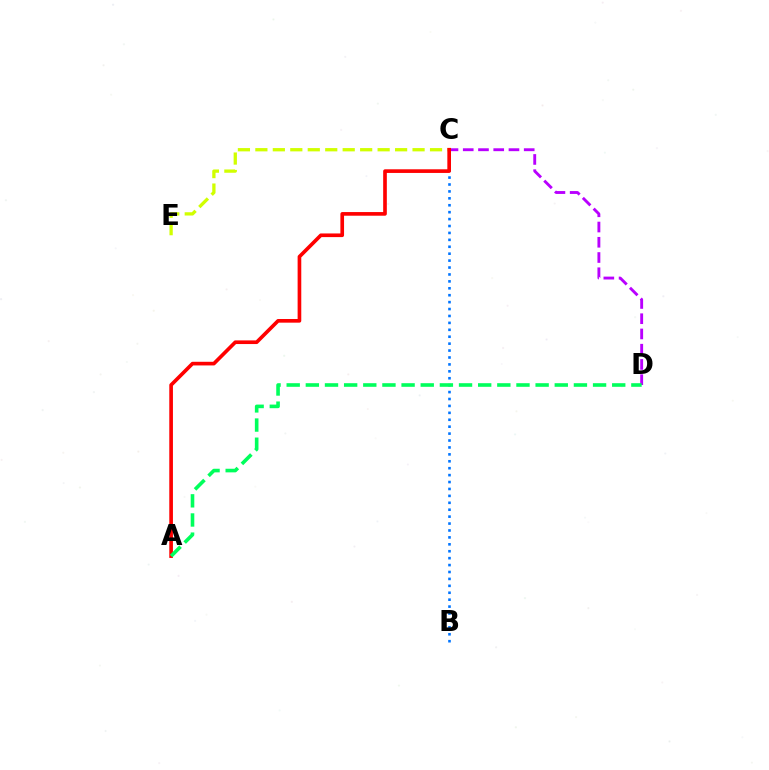{('C', 'E'): [{'color': '#d1ff00', 'line_style': 'dashed', 'thickness': 2.37}], ('B', 'C'): [{'color': '#0074ff', 'line_style': 'dotted', 'thickness': 1.88}], ('C', 'D'): [{'color': '#b900ff', 'line_style': 'dashed', 'thickness': 2.07}], ('A', 'C'): [{'color': '#ff0000', 'line_style': 'solid', 'thickness': 2.63}], ('A', 'D'): [{'color': '#00ff5c', 'line_style': 'dashed', 'thickness': 2.6}]}